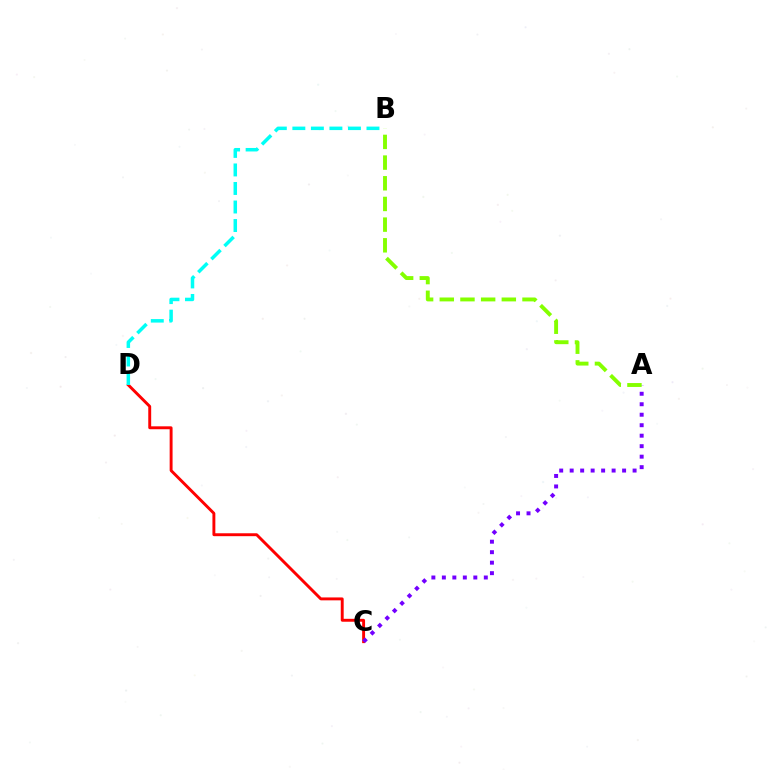{('C', 'D'): [{'color': '#ff0000', 'line_style': 'solid', 'thickness': 2.1}], ('B', 'D'): [{'color': '#00fff6', 'line_style': 'dashed', 'thickness': 2.52}], ('A', 'C'): [{'color': '#7200ff', 'line_style': 'dotted', 'thickness': 2.85}], ('A', 'B'): [{'color': '#84ff00', 'line_style': 'dashed', 'thickness': 2.81}]}